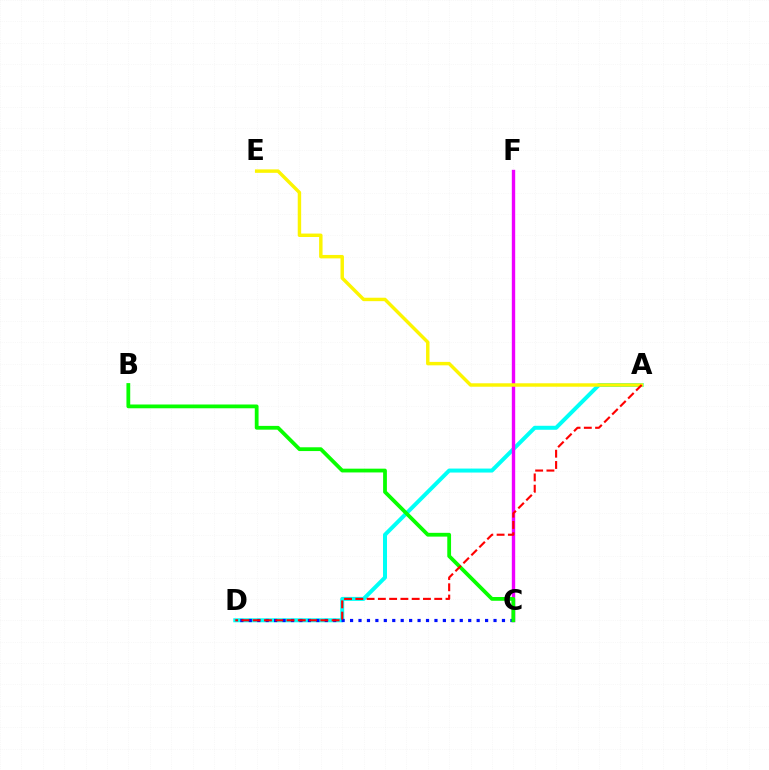{('A', 'D'): [{'color': '#00fff6', 'line_style': 'solid', 'thickness': 2.87}, {'color': '#ff0000', 'line_style': 'dashed', 'thickness': 1.53}], ('C', 'F'): [{'color': '#ee00ff', 'line_style': 'solid', 'thickness': 2.43}], ('C', 'D'): [{'color': '#0010ff', 'line_style': 'dotted', 'thickness': 2.29}], ('A', 'E'): [{'color': '#fcf500', 'line_style': 'solid', 'thickness': 2.47}], ('B', 'C'): [{'color': '#08ff00', 'line_style': 'solid', 'thickness': 2.72}]}